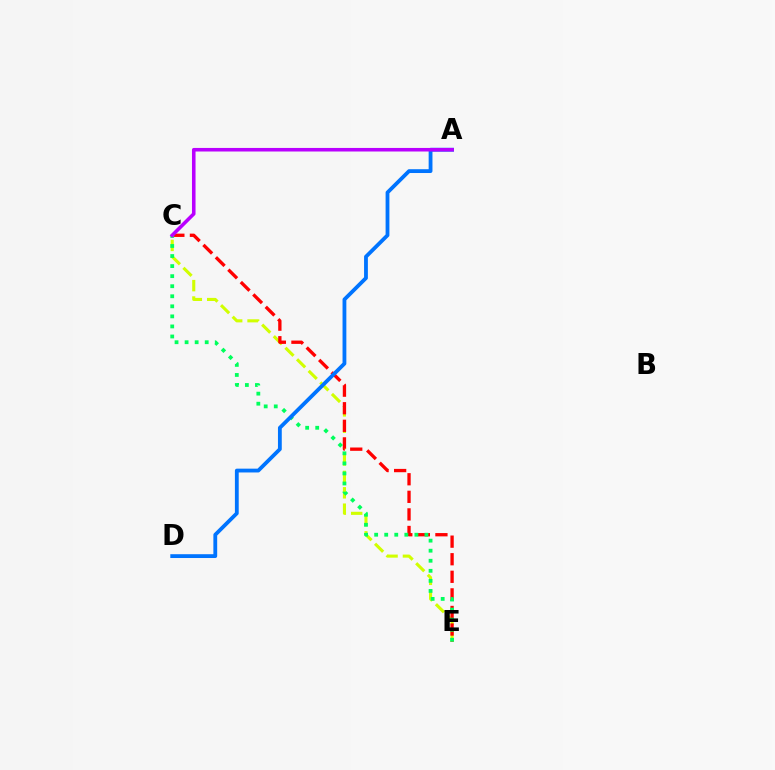{('C', 'E'): [{'color': '#d1ff00', 'line_style': 'dashed', 'thickness': 2.23}, {'color': '#ff0000', 'line_style': 'dashed', 'thickness': 2.39}, {'color': '#00ff5c', 'line_style': 'dotted', 'thickness': 2.73}], ('A', 'D'): [{'color': '#0074ff', 'line_style': 'solid', 'thickness': 2.74}], ('A', 'C'): [{'color': '#b900ff', 'line_style': 'solid', 'thickness': 2.56}]}